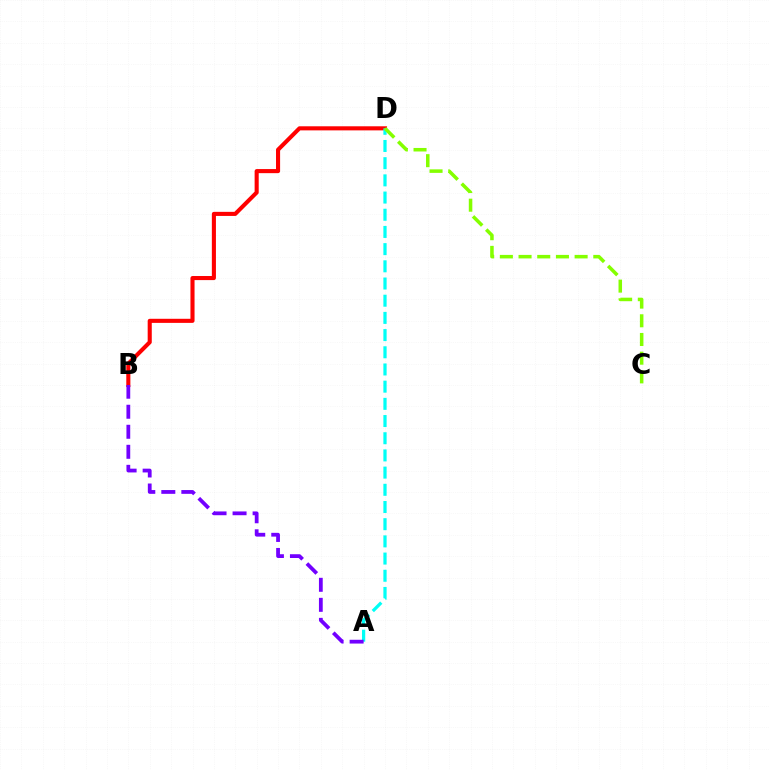{('B', 'D'): [{'color': '#ff0000', 'line_style': 'solid', 'thickness': 2.94}], ('A', 'D'): [{'color': '#00fff6', 'line_style': 'dashed', 'thickness': 2.34}], ('A', 'B'): [{'color': '#7200ff', 'line_style': 'dashed', 'thickness': 2.72}], ('C', 'D'): [{'color': '#84ff00', 'line_style': 'dashed', 'thickness': 2.54}]}